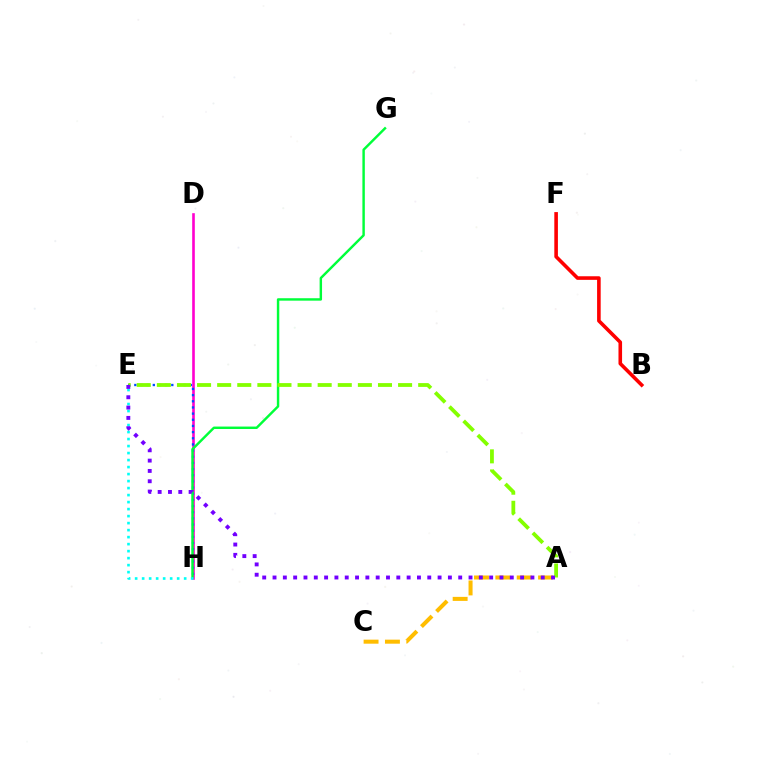{('D', 'H'): [{'color': '#ff00cf', 'line_style': 'solid', 'thickness': 1.89}], ('E', 'H'): [{'color': '#004bff', 'line_style': 'dotted', 'thickness': 1.67}, {'color': '#00fff6', 'line_style': 'dotted', 'thickness': 1.9}], ('G', 'H'): [{'color': '#00ff39', 'line_style': 'solid', 'thickness': 1.75}], ('B', 'F'): [{'color': '#ff0000', 'line_style': 'solid', 'thickness': 2.59}], ('A', 'E'): [{'color': '#84ff00', 'line_style': 'dashed', 'thickness': 2.73}, {'color': '#7200ff', 'line_style': 'dotted', 'thickness': 2.8}], ('A', 'C'): [{'color': '#ffbd00', 'line_style': 'dashed', 'thickness': 2.9}]}